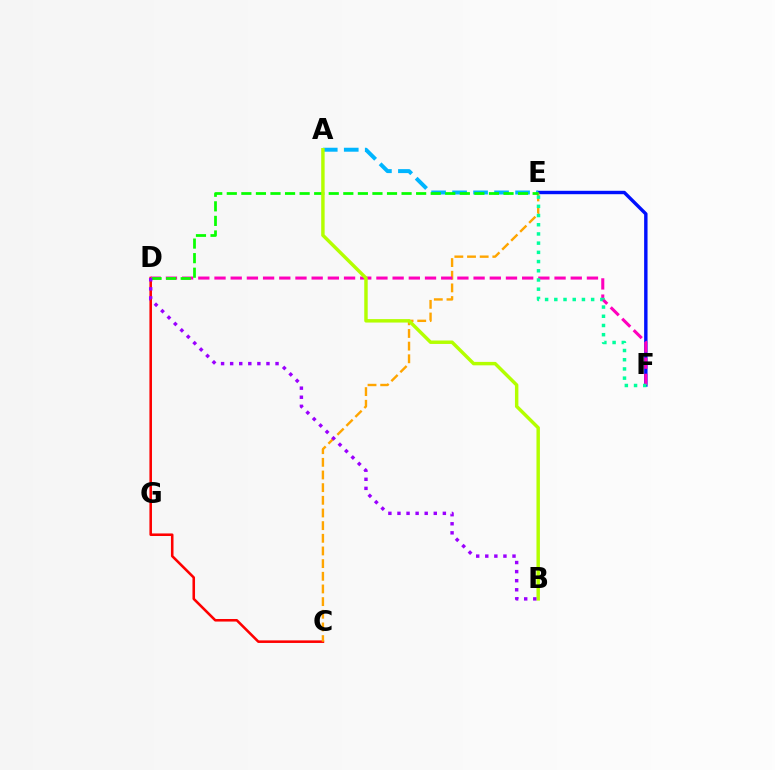{('E', 'F'): [{'color': '#0010ff', 'line_style': 'solid', 'thickness': 2.45}, {'color': '#00ff9d', 'line_style': 'dotted', 'thickness': 2.5}], ('C', 'D'): [{'color': '#ff0000', 'line_style': 'solid', 'thickness': 1.85}], ('C', 'E'): [{'color': '#ffa500', 'line_style': 'dashed', 'thickness': 1.72}], ('A', 'E'): [{'color': '#00b5ff', 'line_style': 'dashed', 'thickness': 2.85}], ('D', 'F'): [{'color': '#ff00bd', 'line_style': 'dashed', 'thickness': 2.2}], ('D', 'E'): [{'color': '#08ff00', 'line_style': 'dashed', 'thickness': 1.98}], ('A', 'B'): [{'color': '#b3ff00', 'line_style': 'solid', 'thickness': 2.48}], ('B', 'D'): [{'color': '#9b00ff', 'line_style': 'dotted', 'thickness': 2.47}]}